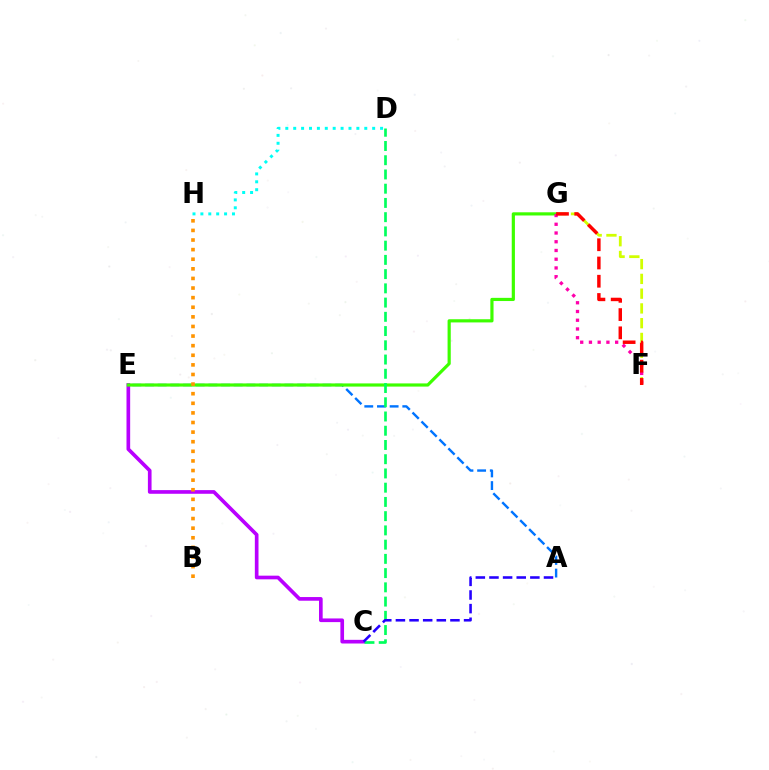{('F', 'G'): [{'color': '#d1ff00', 'line_style': 'dashed', 'thickness': 2.01}, {'color': '#ff00ac', 'line_style': 'dotted', 'thickness': 2.37}, {'color': '#ff0000', 'line_style': 'dashed', 'thickness': 2.48}], ('A', 'E'): [{'color': '#0074ff', 'line_style': 'dashed', 'thickness': 1.72}], ('C', 'E'): [{'color': '#b900ff', 'line_style': 'solid', 'thickness': 2.64}], ('E', 'G'): [{'color': '#3dff00', 'line_style': 'solid', 'thickness': 2.29}], ('C', 'D'): [{'color': '#00ff5c', 'line_style': 'dashed', 'thickness': 1.93}], ('B', 'H'): [{'color': '#ff9400', 'line_style': 'dotted', 'thickness': 2.61}], ('A', 'C'): [{'color': '#2500ff', 'line_style': 'dashed', 'thickness': 1.85}], ('D', 'H'): [{'color': '#00fff6', 'line_style': 'dotted', 'thickness': 2.15}]}